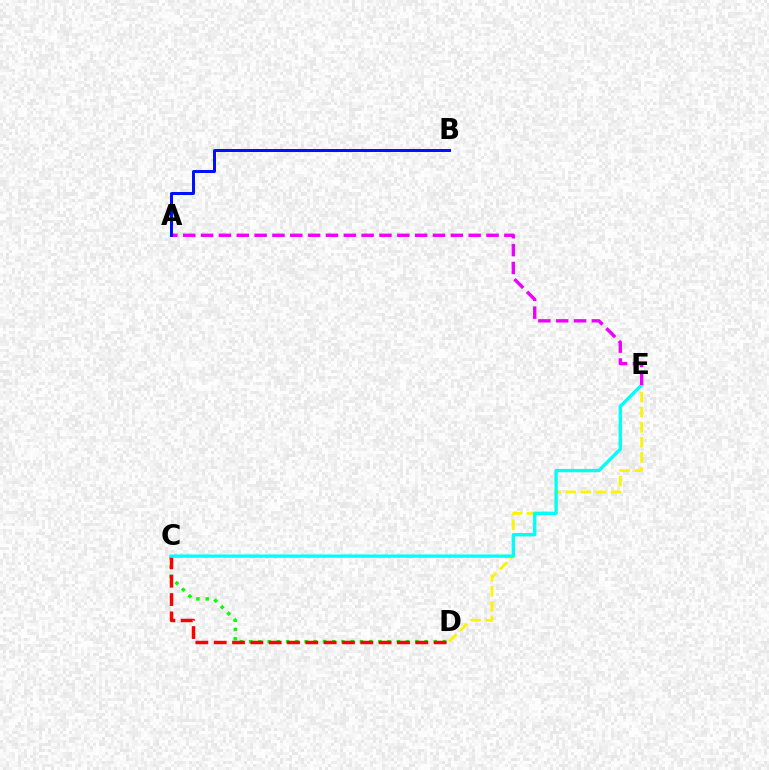{('C', 'D'): [{'color': '#08ff00', 'line_style': 'dotted', 'thickness': 2.51}, {'color': '#ff0000', 'line_style': 'dashed', 'thickness': 2.49}], ('D', 'E'): [{'color': '#fcf500', 'line_style': 'dashed', 'thickness': 2.05}], ('C', 'E'): [{'color': '#00fff6', 'line_style': 'solid', 'thickness': 2.41}], ('A', 'E'): [{'color': '#ee00ff', 'line_style': 'dashed', 'thickness': 2.42}], ('A', 'B'): [{'color': '#0010ff', 'line_style': 'solid', 'thickness': 2.15}]}